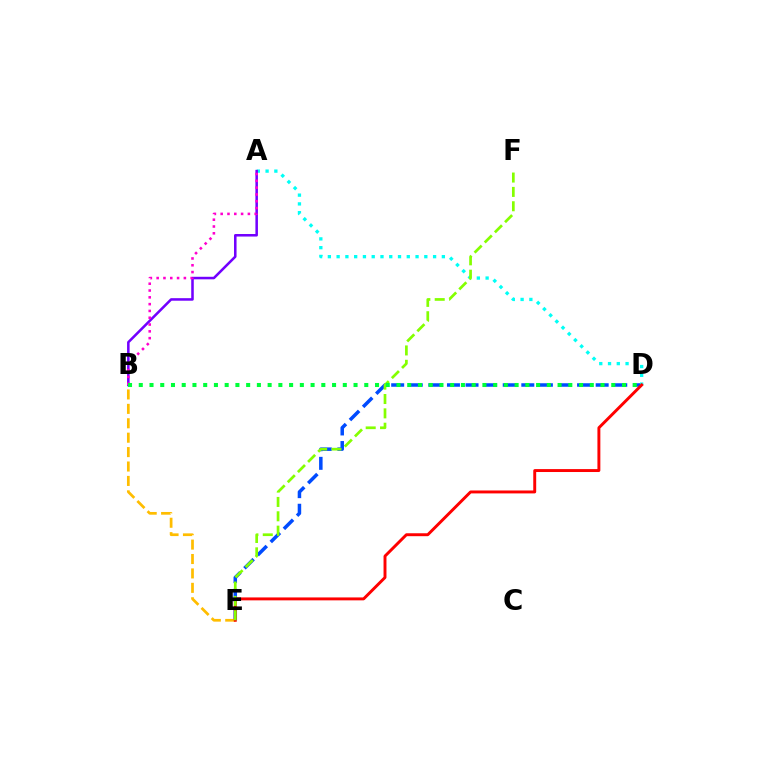{('D', 'E'): [{'color': '#004bff', 'line_style': 'dashed', 'thickness': 2.53}, {'color': '#ff0000', 'line_style': 'solid', 'thickness': 2.11}], ('B', 'E'): [{'color': '#ffbd00', 'line_style': 'dashed', 'thickness': 1.96}], ('A', 'D'): [{'color': '#00fff6', 'line_style': 'dotted', 'thickness': 2.38}], ('A', 'B'): [{'color': '#7200ff', 'line_style': 'solid', 'thickness': 1.83}, {'color': '#ff00cf', 'line_style': 'dotted', 'thickness': 1.85}], ('E', 'F'): [{'color': '#84ff00', 'line_style': 'dashed', 'thickness': 1.95}], ('B', 'D'): [{'color': '#00ff39', 'line_style': 'dotted', 'thickness': 2.92}]}